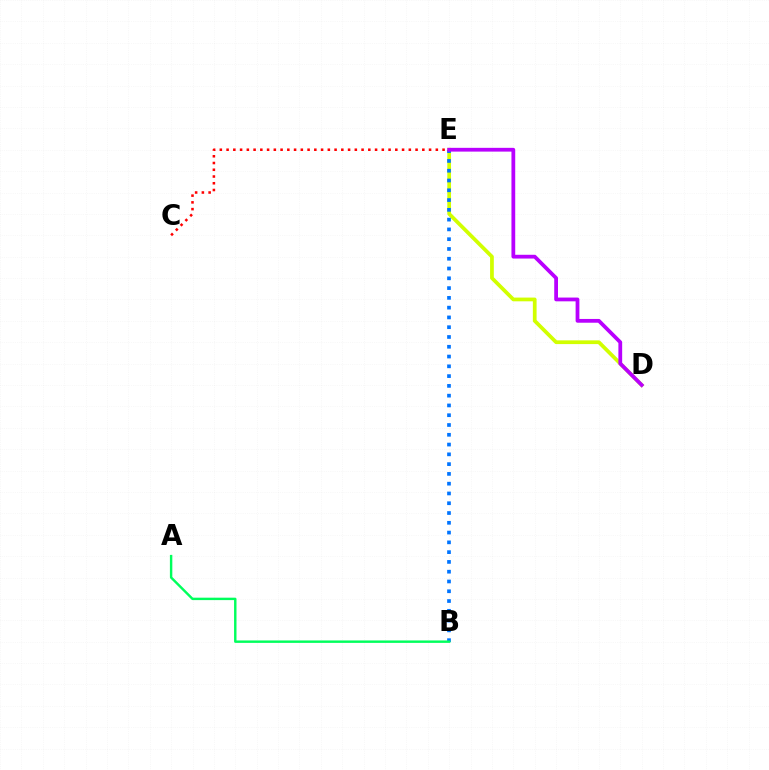{('D', 'E'): [{'color': '#d1ff00', 'line_style': 'solid', 'thickness': 2.69}, {'color': '#b900ff', 'line_style': 'solid', 'thickness': 2.71}], ('B', 'E'): [{'color': '#0074ff', 'line_style': 'dotted', 'thickness': 2.66}], ('A', 'B'): [{'color': '#00ff5c', 'line_style': 'solid', 'thickness': 1.75}], ('C', 'E'): [{'color': '#ff0000', 'line_style': 'dotted', 'thickness': 1.83}]}